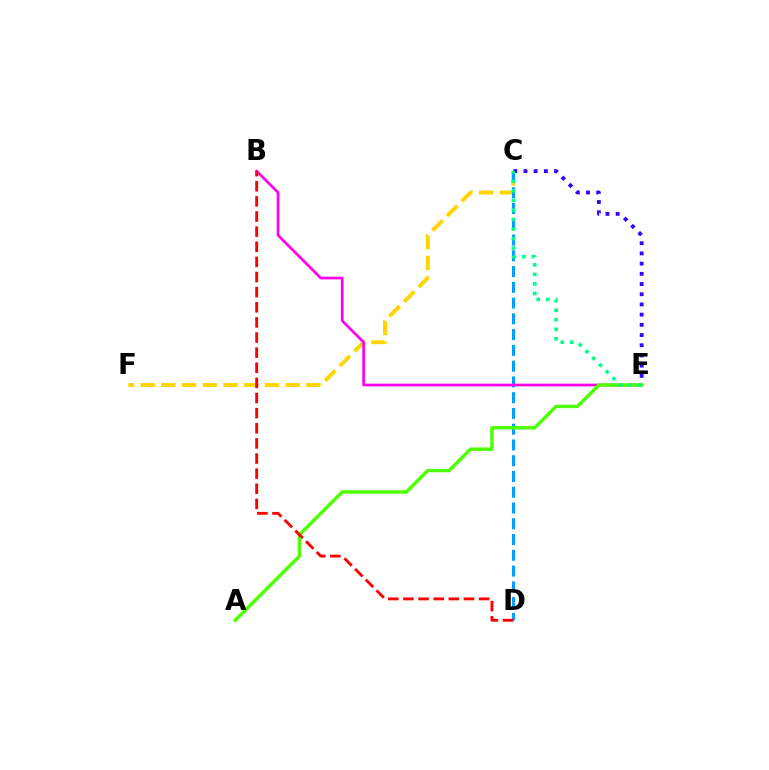{('C', 'F'): [{'color': '#ffd500', 'line_style': 'dashed', 'thickness': 2.81}], ('C', 'D'): [{'color': '#009eff', 'line_style': 'dashed', 'thickness': 2.14}], ('B', 'E'): [{'color': '#ff00ed', 'line_style': 'solid', 'thickness': 1.94}], ('C', 'E'): [{'color': '#3700ff', 'line_style': 'dotted', 'thickness': 2.77}, {'color': '#00ff86', 'line_style': 'dotted', 'thickness': 2.59}], ('A', 'E'): [{'color': '#4fff00', 'line_style': 'solid', 'thickness': 2.48}], ('B', 'D'): [{'color': '#ff0000', 'line_style': 'dashed', 'thickness': 2.05}]}